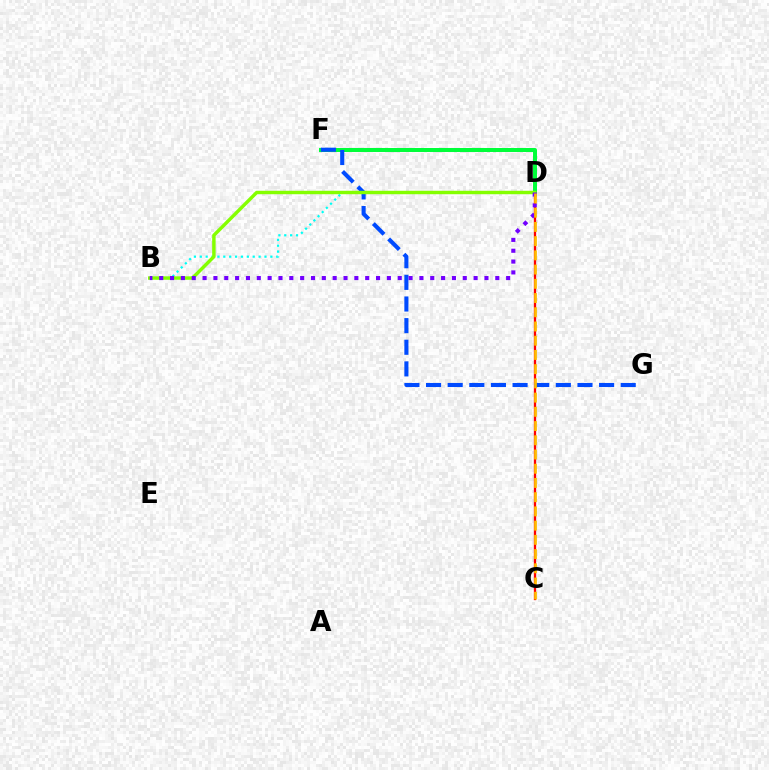{('D', 'F'): [{'color': '#ff00cf', 'line_style': 'dashed', 'thickness': 2.0}, {'color': '#00ff39', 'line_style': 'solid', 'thickness': 2.87}], ('C', 'D'): [{'color': '#ff0000', 'line_style': 'solid', 'thickness': 1.65}, {'color': '#ffbd00', 'line_style': 'dashed', 'thickness': 1.93}], ('F', 'G'): [{'color': '#004bff', 'line_style': 'dashed', 'thickness': 2.94}], ('B', 'D'): [{'color': '#00fff6', 'line_style': 'dotted', 'thickness': 1.6}, {'color': '#84ff00', 'line_style': 'solid', 'thickness': 2.48}, {'color': '#7200ff', 'line_style': 'dotted', 'thickness': 2.95}]}